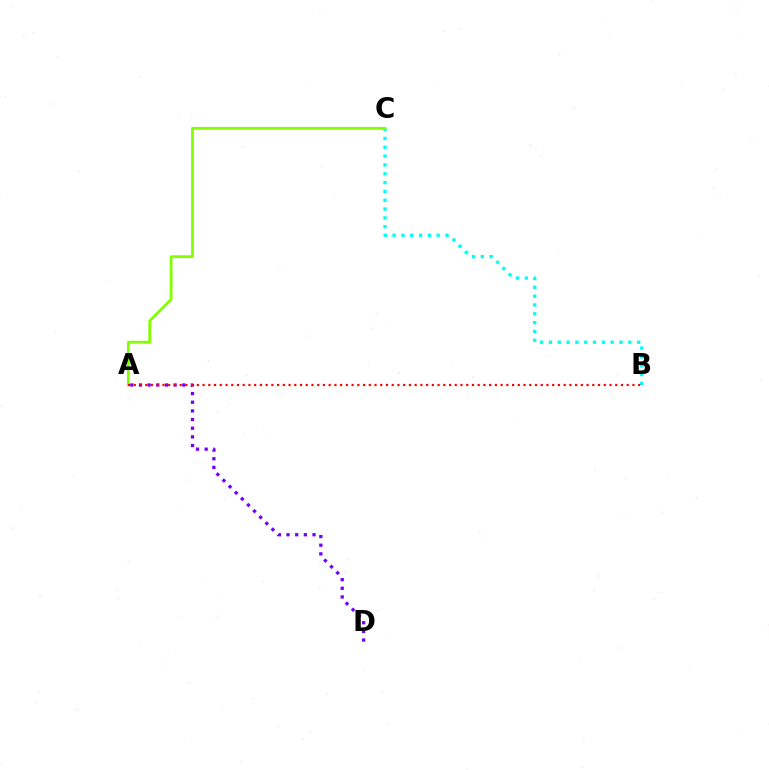{('A', 'D'): [{'color': '#7200ff', 'line_style': 'dotted', 'thickness': 2.35}], ('B', 'C'): [{'color': '#00fff6', 'line_style': 'dotted', 'thickness': 2.4}], ('A', 'C'): [{'color': '#84ff00', 'line_style': 'solid', 'thickness': 2.02}], ('A', 'B'): [{'color': '#ff0000', 'line_style': 'dotted', 'thickness': 1.56}]}